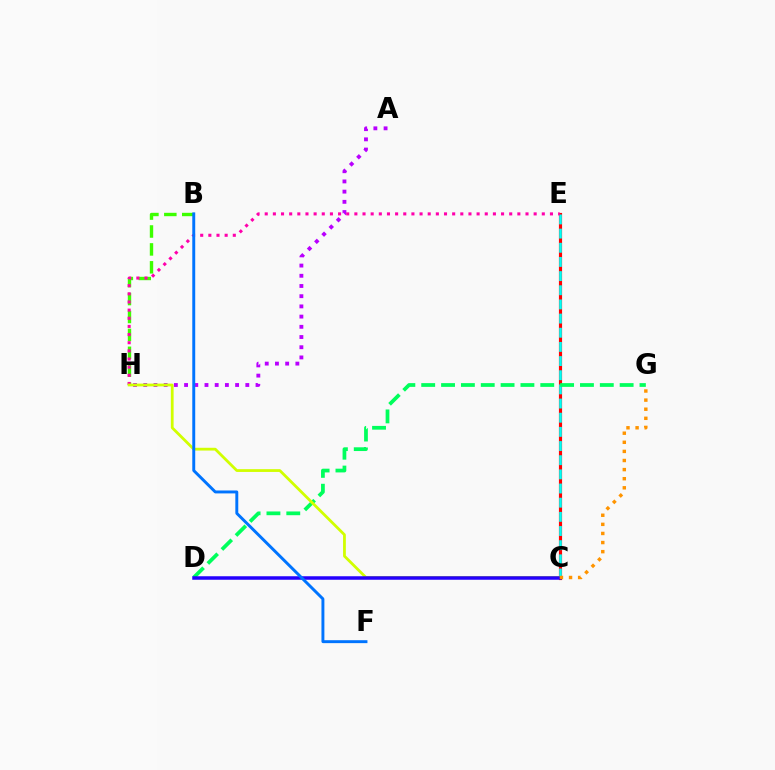{('A', 'H'): [{'color': '#b900ff', 'line_style': 'dotted', 'thickness': 2.77}], ('B', 'H'): [{'color': '#3dff00', 'line_style': 'dashed', 'thickness': 2.43}], ('C', 'E'): [{'color': '#ff0000', 'line_style': 'solid', 'thickness': 2.27}, {'color': '#00fff6', 'line_style': 'dashed', 'thickness': 1.92}], ('D', 'G'): [{'color': '#00ff5c', 'line_style': 'dashed', 'thickness': 2.7}], ('E', 'H'): [{'color': '#ff00ac', 'line_style': 'dotted', 'thickness': 2.21}], ('C', 'H'): [{'color': '#d1ff00', 'line_style': 'solid', 'thickness': 2.0}], ('C', 'D'): [{'color': '#2500ff', 'line_style': 'solid', 'thickness': 2.53}], ('B', 'F'): [{'color': '#0074ff', 'line_style': 'solid', 'thickness': 2.11}], ('C', 'G'): [{'color': '#ff9400', 'line_style': 'dotted', 'thickness': 2.47}]}